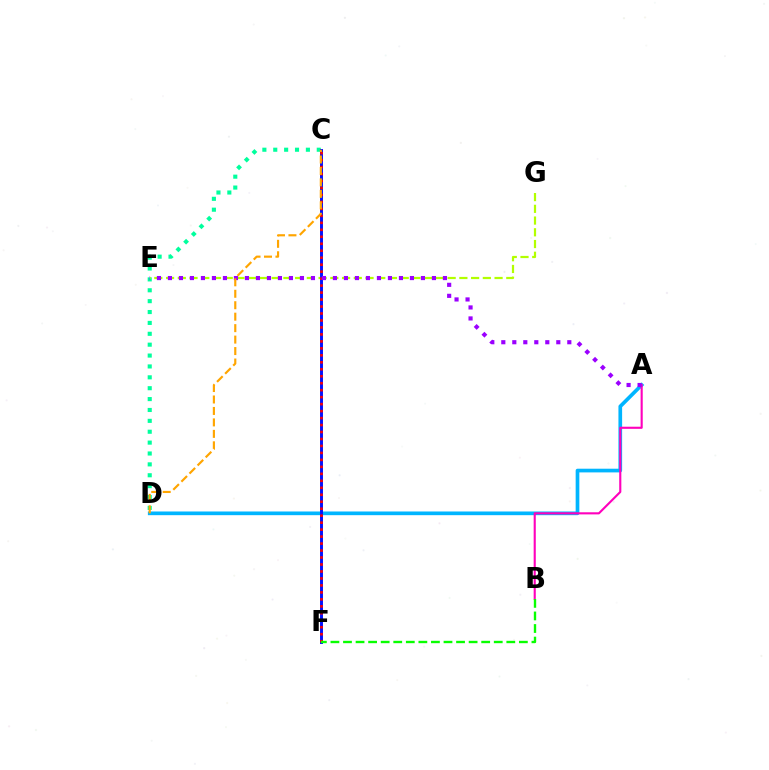{('A', 'D'): [{'color': '#00b5ff', 'line_style': 'solid', 'thickness': 2.66}], ('C', 'D'): [{'color': '#00ff9d', 'line_style': 'dotted', 'thickness': 2.96}, {'color': '#ffa500', 'line_style': 'dashed', 'thickness': 1.56}], ('E', 'G'): [{'color': '#b3ff00', 'line_style': 'dashed', 'thickness': 1.59}], ('C', 'F'): [{'color': '#0010ff', 'line_style': 'solid', 'thickness': 2.11}, {'color': '#ff0000', 'line_style': 'dotted', 'thickness': 1.89}], ('A', 'B'): [{'color': '#ff00bd', 'line_style': 'solid', 'thickness': 1.53}], ('A', 'E'): [{'color': '#9b00ff', 'line_style': 'dotted', 'thickness': 2.99}], ('B', 'F'): [{'color': '#08ff00', 'line_style': 'dashed', 'thickness': 1.71}]}